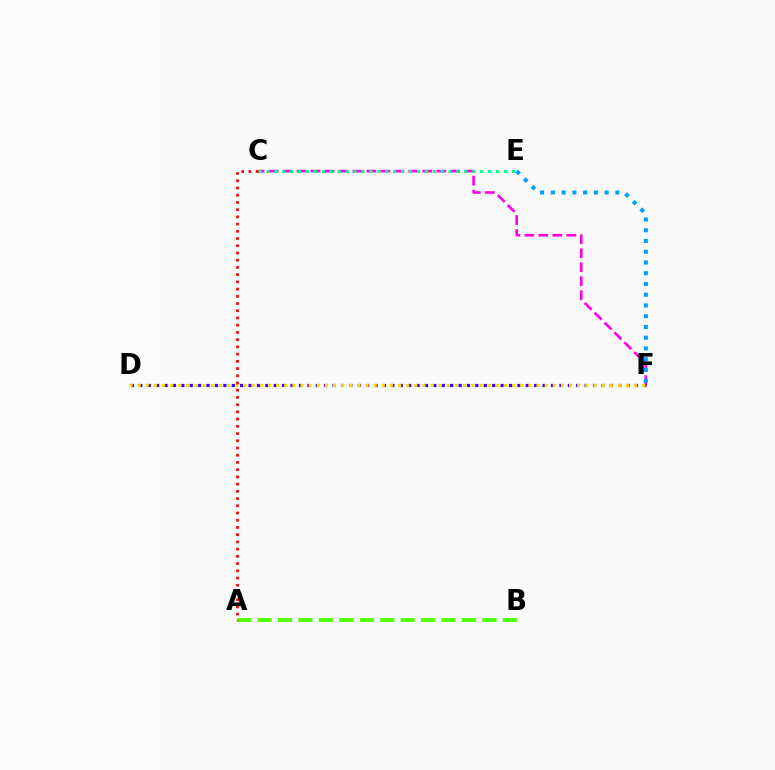{('C', 'F'): [{'color': '#ff00ed', 'line_style': 'dashed', 'thickness': 1.9}], ('C', 'E'): [{'color': '#00ff86', 'line_style': 'dotted', 'thickness': 2.15}], ('D', 'F'): [{'color': '#3700ff', 'line_style': 'dotted', 'thickness': 2.28}, {'color': '#ffd500', 'line_style': 'dotted', 'thickness': 2.21}], ('E', 'F'): [{'color': '#009eff', 'line_style': 'dotted', 'thickness': 2.92}], ('A', 'B'): [{'color': '#4fff00', 'line_style': 'dashed', 'thickness': 2.78}], ('A', 'C'): [{'color': '#ff0000', 'line_style': 'dotted', 'thickness': 1.96}]}